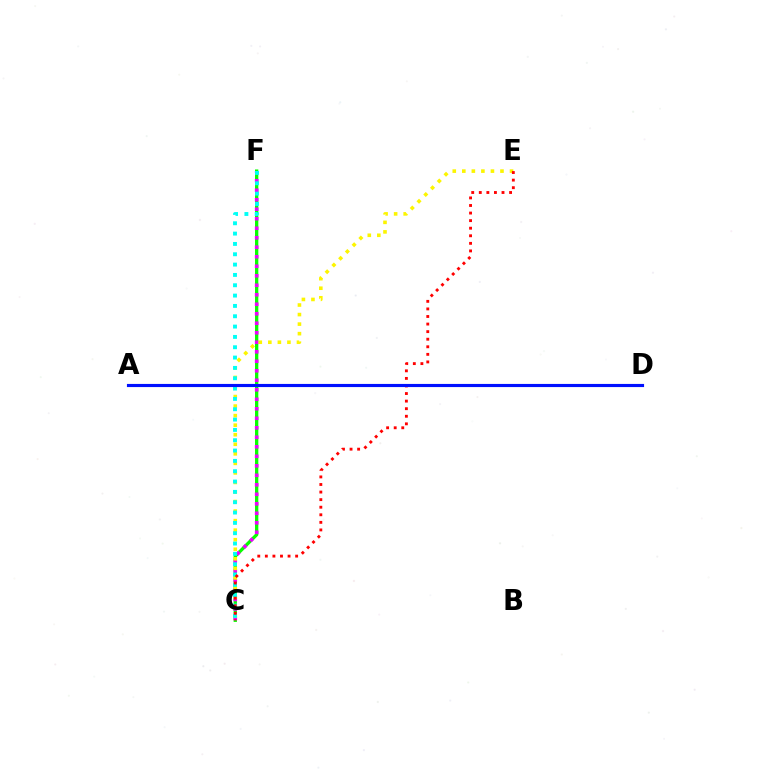{('C', 'F'): [{'color': '#08ff00', 'line_style': 'solid', 'thickness': 2.38}, {'color': '#ee00ff', 'line_style': 'dotted', 'thickness': 2.58}, {'color': '#00fff6', 'line_style': 'dotted', 'thickness': 2.81}], ('C', 'E'): [{'color': '#fcf500', 'line_style': 'dotted', 'thickness': 2.59}, {'color': '#ff0000', 'line_style': 'dotted', 'thickness': 2.06}], ('A', 'D'): [{'color': '#0010ff', 'line_style': 'solid', 'thickness': 2.26}]}